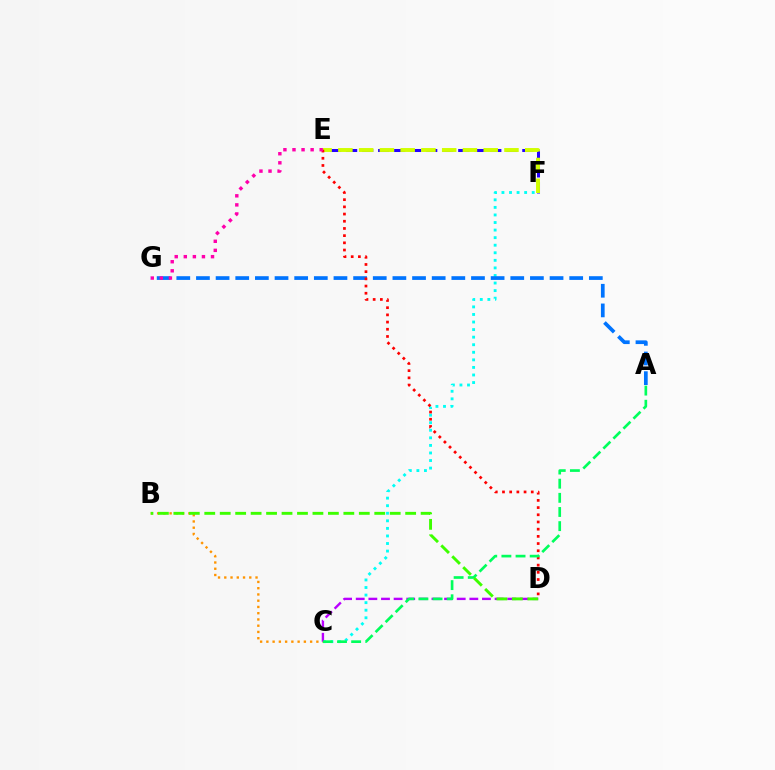{('C', 'F'): [{'color': '#00fff6', 'line_style': 'dotted', 'thickness': 2.06}], ('A', 'G'): [{'color': '#0074ff', 'line_style': 'dashed', 'thickness': 2.67}], ('E', 'F'): [{'color': '#2500ff', 'line_style': 'dashed', 'thickness': 2.18}, {'color': '#d1ff00', 'line_style': 'dashed', 'thickness': 2.82}], ('D', 'E'): [{'color': '#ff0000', 'line_style': 'dotted', 'thickness': 1.95}], ('B', 'C'): [{'color': '#ff9400', 'line_style': 'dotted', 'thickness': 1.7}], ('E', 'G'): [{'color': '#ff00ac', 'line_style': 'dotted', 'thickness': 2.46}], ('C', 'D'): [{'color': '#b900ff', 'line_style': 'dashed', 'thickness': 1.71}], ('A', 'C'): [{'color': '#00ff5c', 'line_style': 'dashed', 'thickness': 1.92}], ('B', 'D'): [{'color': '#3dff00', 'line_style': 'dashed', 'thickness': 2.1}]}